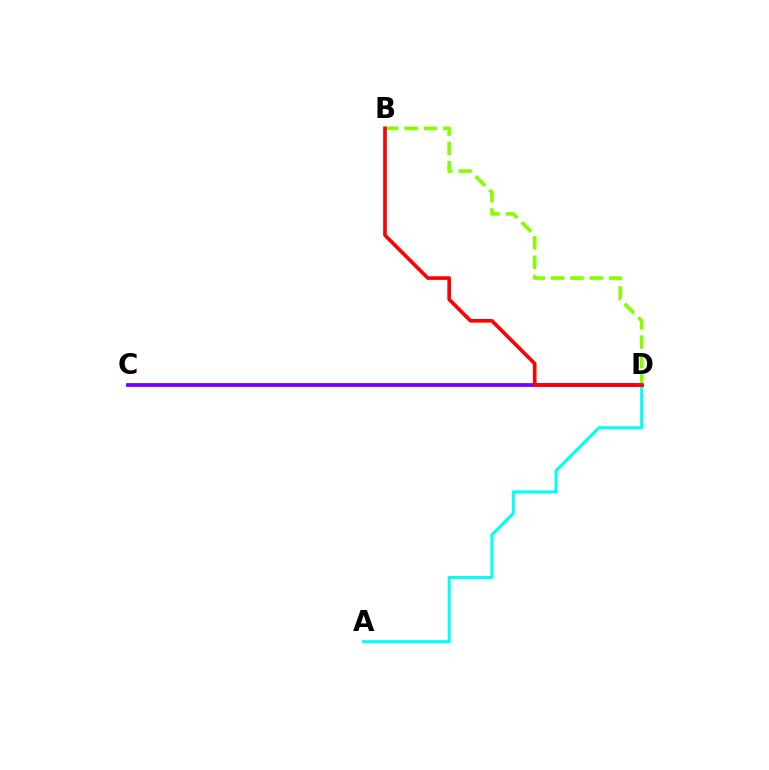{('A', 'D'): [{'color': '#00fff6', 'line_style': 'solid', 'thickness': 2.19}], ('C', 'D'): [{'color': '#7200ff', 'line_style': 'solid', 'thickness': 2.7}], ('B', 'D'): [{'color': '#84ff00', 'line_style': 'dashed', 'thickness': 2.63}, {'color': '#ff0000', 'line_style': 'solid', 'thickness': 2.61}]}